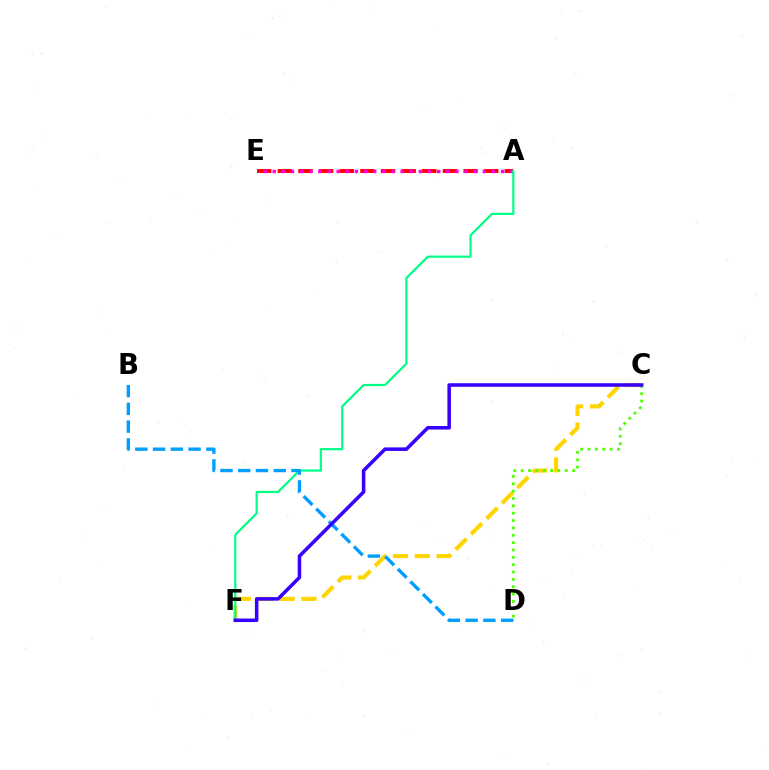{('A', 'E'): [{'color': '#ff0000', 'line_style': 'dashed', 'thickness': 2.8}, {'color': '#ff00ed', 'line_style': 'dotted', 'thickness': 2.48}], ('C', 'F'): [{'color': '#ffd500', 'line_style': 'dashed', 'thickness': 2.97}, {'color': '#3700ff', 'line_style': 'solid', 'thickness': 2.55}], ('A', 'F'): [{'color': '#00ff86', 'line_style': 'solid', 'thickness': 1.59}], ('B', 'D'): [{'color': '#009eff', 'line_style': 'dashed', 'thickness': 2.41}], ('C', 'D'): [{'color': '#4fff00', 'line_style': 'dotted', 'thickness': 2.0}]}